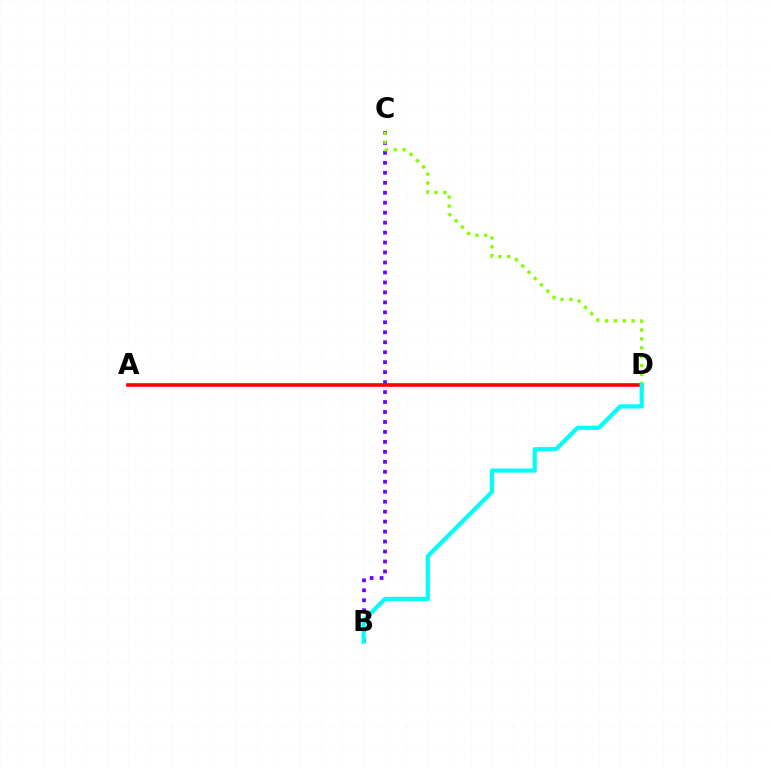{('A', 'D'): [{'color': '#ff0000', 'line_style': 'solid', 'thickness': 2.63}], ('B', 'C'): [{'color': '#7200ff', 'line_style': 'dotted', 'thickness': 2.71}], ('C', 'D'): [{'color': '#84ff00', 'line_style': 'dotted', 'thickness': 2.41}], ('B', 'D'): [{'color': '#00fff6', 'line_style': 'solid', 'thickness': 3.0}]}